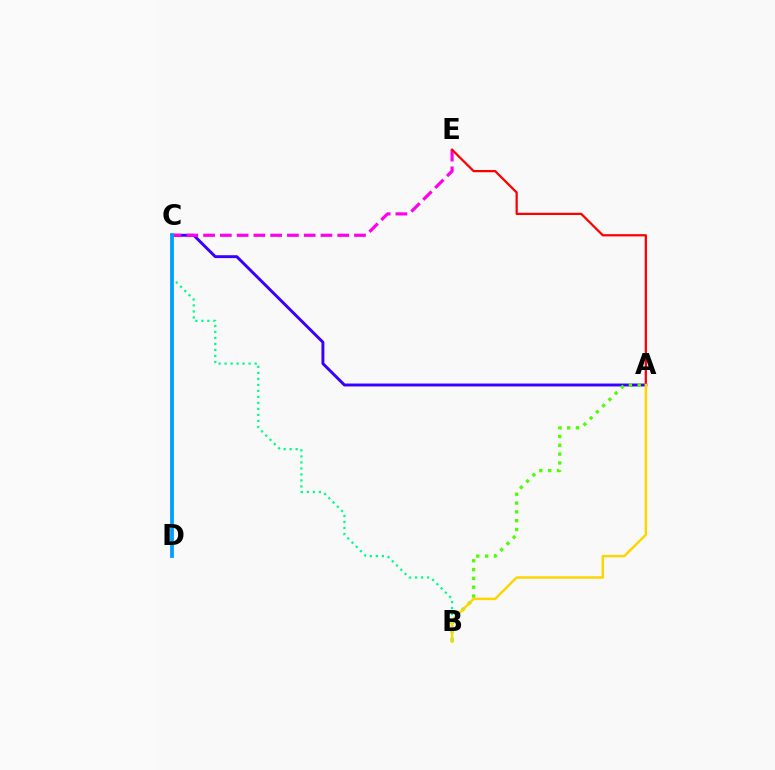{('A', 'C'): [{'color': '#3700ff', 'line_style': 'solid', 'thickness': 2.1}], ('A', 'B'): [{'color': '#4fff00', 'line_style': 'dotted', 'thickness': 2.4}, {'color': '#ffd500', 'line_style': 'solid', 'thickness': 1.77}], ('B', 'C'): [{'color': '#00ff86', 'line_style': 'dotted', 'thickness': 1.63}], ('C', 'E'): [{'color': '#ff00ed', 'line_style': 'dashed', 'thickness': 2.28}], ('A', 'E'): [{'color': '#ff0000', 'line_style': 'solid', 'thickness': 1.62}], ('C', 'D'): [{'color': '#009eff', 'line_style': 'solid', 'thickness': 2.72}]}